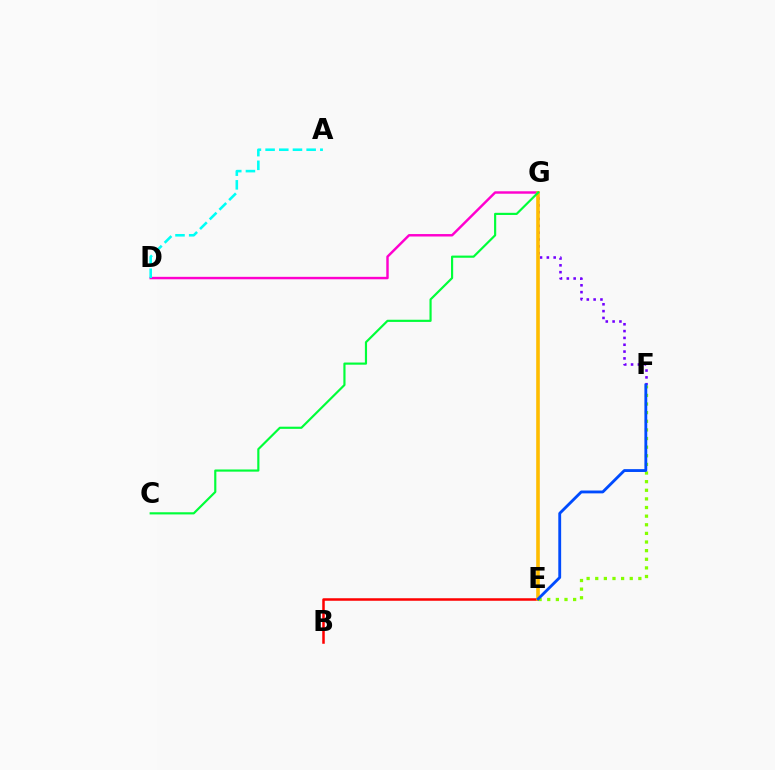{('D', 'G'): [{'color': '#ff00cf', 'line_style': 'solid', 'thickness': 1.76}], ('F', 'G'): [{'color': '#7200ff', 'line_style': 'dotted', 'thickness': 1.86}], ('A', 'D'): [{'color': '#00fff6', 'line_style': 'dashed', 'thickness': 1.86}], ('B', 'E'): [{'color': '#ff0000', 'line_style': 'solid', 'thickness': 1.81}], ('E', 'G'): [{'color': '#ffbd00', 'line_style': 'solid', 'thickness': 2.6}], ('C', 'G'): [{'color': '#00ff39', 'line_style': 'solid', 'thickness': 1.56}], ('E', 'F'): [{'color': '#84ff00', 'line_style': 'dotted', 'thickness': 2.34}, {'color': '#004bff', 'line_style': 'solid', 'thickness': 2.05}]}